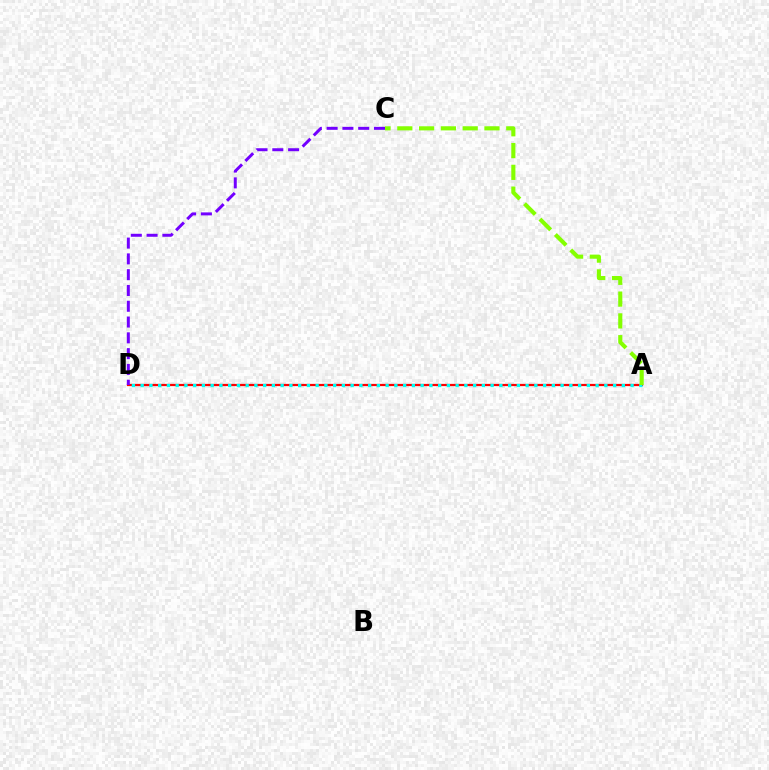{('A', 'D'): [{'color': '#ff0000', 'line_style': 'solid', 'thickness': 1.6}, {'color': '#00fff6', 'line_style': 'dotted', 'thickness': 2.38}], ('C', 'D'): [{'color': '#7200ff', 'line_style': 'dashed', 'thickness': 2.15}], ('A', 'C'): [{'color': '#84ff00', 'line_style': 'dashed', 'thickness': 2.96}]}